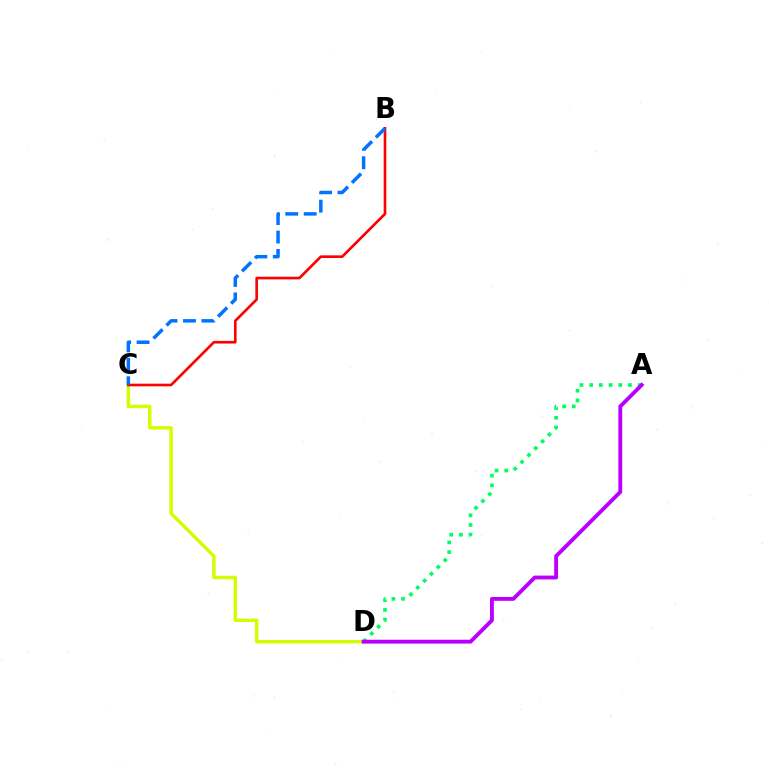{('C', 'D'): [{'color': '#d1ff00', 'line_style': 'solid', 'thickness': 2.48}], ('B', 'C'): [{'color': '#ff0000', 'line_style': 'solid', 'thickness': 1.91}, {'color': '#0074ff', 'line_style': 'dashed', 'thickness': 2.5}], ('A', 'D'): [{'color': '#00ff5c', 'line_style': 'dotted', 'thickness': 2.63}, {'color': '#b900ff', 'line_style': 'solid', 'thickness': 2.78}]}